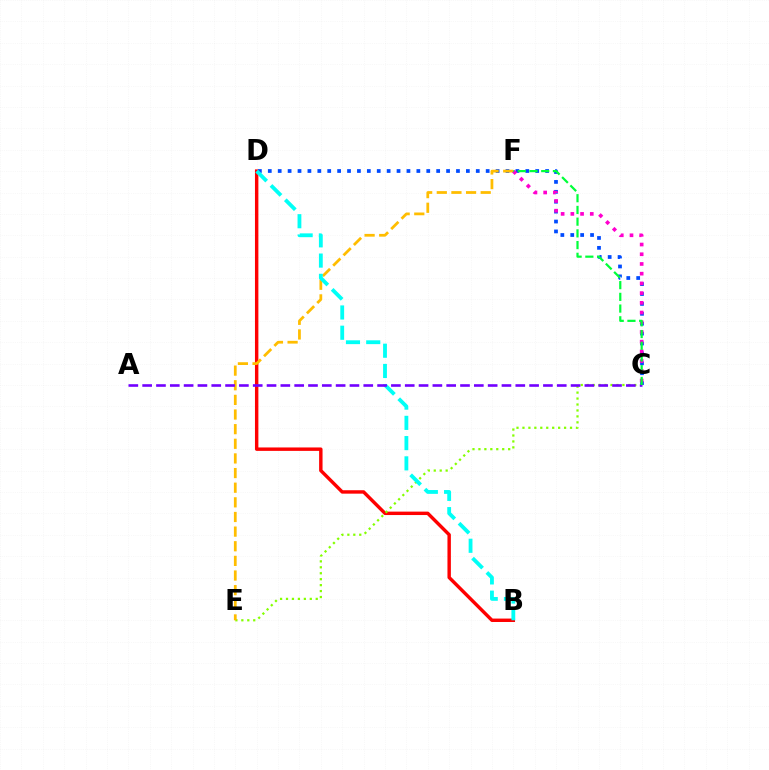{('B', 'D'): [{'color': '#ff0000', 'line_style': 'solid', 'thickness': 2.46}, {'color': '#00fff6', 'line_style': 'dashed', 'thickness': 2.75}], ('C', 'D'): [{'color': '#004bff', 'line_style': 'dotted', 'thickness': 2.69}], ('C', 'E'): [{'color': '#84ff00', 'line_style': 'dotted', 'thickness': 1.62}], ('E', 'F'): [{'color': '#ffbd00', 'line_style': 'dashed', 'thickness': 1.99}], ('C', 'F'): [{'color': '#ff00cf', 'line_style': 'dotted', 'thickness': 2.64}, {'color': '#00ff39', 'line_style': 'dashed', 'thickness': 1.59}], ('A', 'C'): [{'color': '#7200ff', 'line_style': 'dashed', 'thickness': 1.88}]}